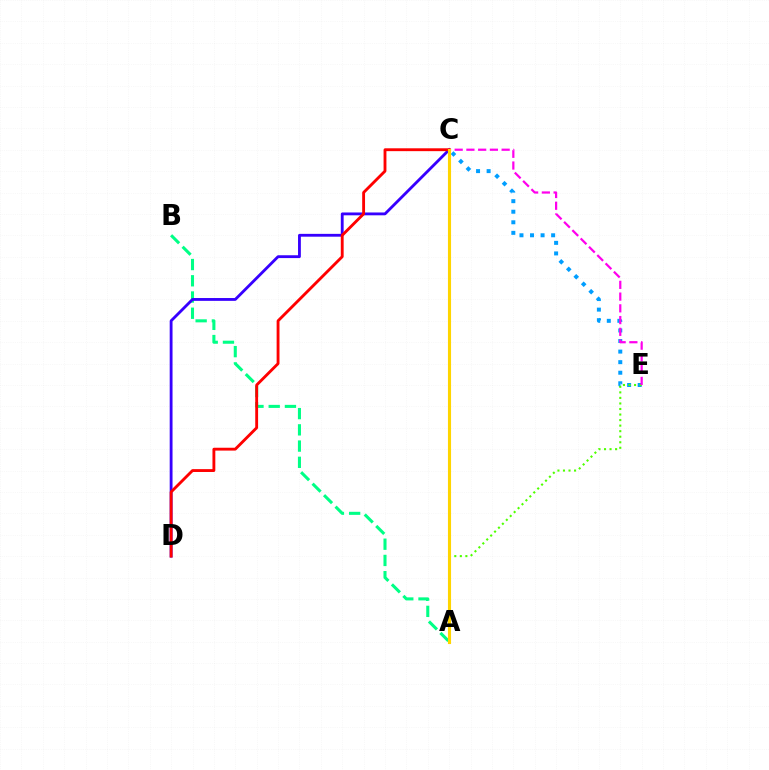{('A', 'B'): [{'color': '#00ff86', 'line_style': 'dashed', 'thickness': 2.21}], ('C', 'E'): [{'color': '#009eff', 'line_style': 'dotted', 'thickness': 2.87}, {'color': '#ff00ed', 'line_style': 'dashed', 'thickness': 1.6}], ('A', 'E'): [{'color': '#4fff00', 'line_style': 'dotted', 'thickness': 1.51}], ('C', 'D'): [{'color': '#3700ff', 'line_style': 'solid', 'thickness': 2.04}, {'color': '#ff0000', 'line_style': 'solid', 'thickness': 2.06}], ('A', 'C'): [{'color': '#ffd500', 'line_style': 'solid', 'thickness': 2.24}]}